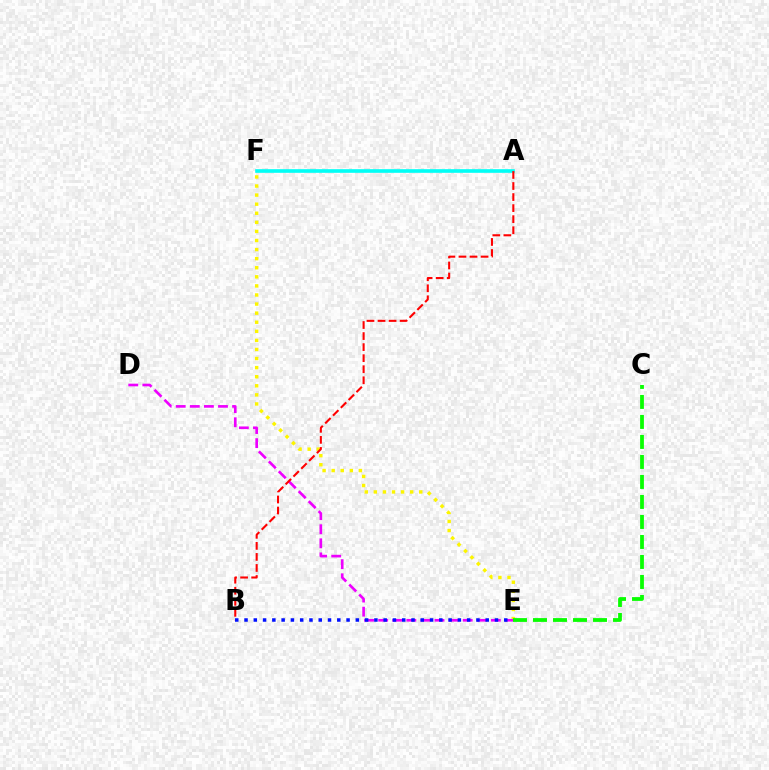{('E', 'F'): [{'color': '#fcf500', 'line_style': 'dotted', 'thickness': 2.47}], ('A', 'F'): [{'color': '#00fff6', 'line_style': 'solid', 'thickness': 2.61}], ('D', 'E'): [{'color': '#ee00ff', 'line_style': 'dashed', 'thickness': 1.91}], ('C', 'E'): [{'color': '#08ff00', 'line_style': 'dashed', 'thickness': 2.72}], ('A', 'B'): [{'color': '#ff0000', 'line_style': 'dashed', 'thickness': 1.5}], ('B', 'E'): [{'color': '#0010ff', 'line_style': 'dotted', 'thickness': 2.52}]}